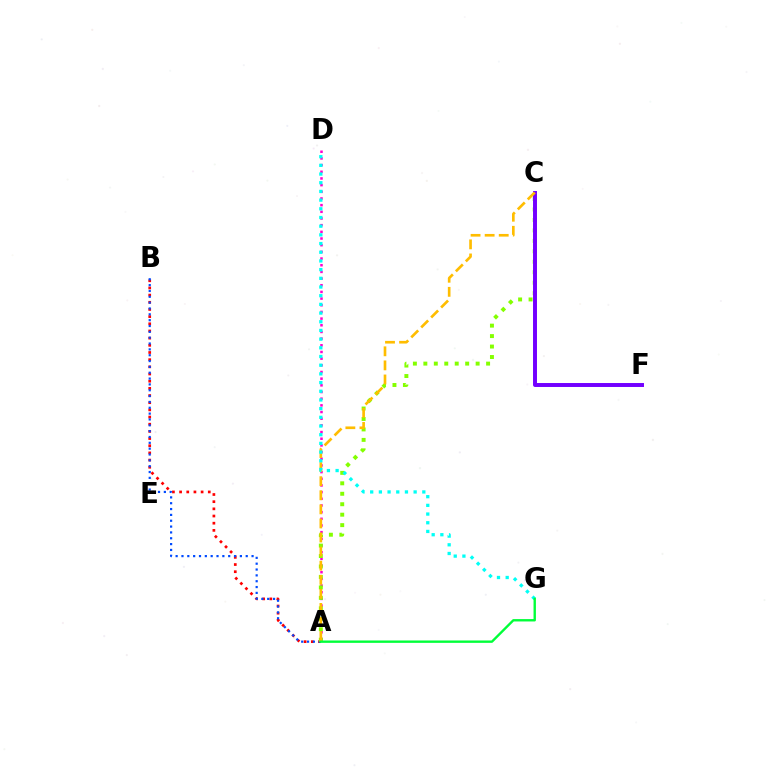{('A', 'B'): [{'color': '#ff0000', 'line_style': 'dotted', 'thickness': 1.95}, {'color': '#004bff', 'line_style': 'dotted', 'thickness': 1.59}], ('A', 'D'): [{'color': '#ff00cf', 'line_style': 'dotted', 'thickness': 1.81}], ('A', 'C'): [{'color': '#84ff00', 'line_style': 'dotted', 'thickness': 2.84}, {'color': '#ffbd00', 'line_style': 'dashed', 'thickness': 1.91}], ('C', 'F'): [{'color': '#7200ff', 'line_style': 'solid', 'thickness': 2.85}], ('D', 'G'): [{'color': '#00fff6', 'line_style': 'dotted', 'thickness': 2.36}], ('A', 'G'): [{'color': '#00ff39', 'line_style': 'solid', 'thickness': 1.71}]}